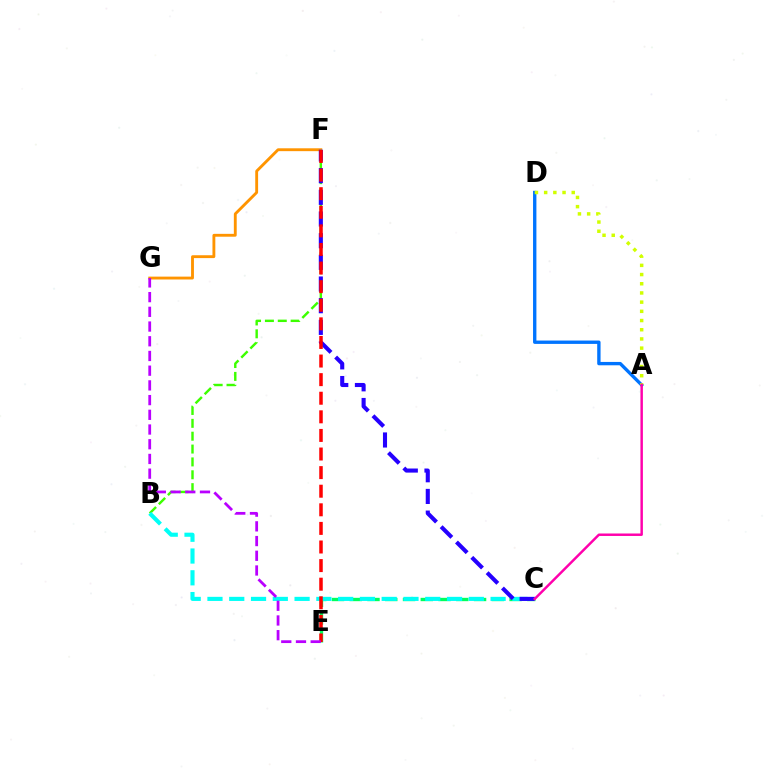{('B', 'F'): [{'color': '#3dff00', 'line_style': 'dashed', 'thickness': 1.75}], ('F', 'G'): [{'color': '#ff9400', 'line_style': 'solid', 'thickness': 2.06}], ('A', 'D'): [{'color': '#0074ff', 'line_style': 'solid', 'thickness': 2.42}, {'color': '#d1ff00', 'line_style': 'dotted', 'thickness': 2.5}], ('C', 'E'): [{'color': '#00ff5c', 'line_style': 'dashed', 'thickness': 2.41}], ('B', 'C'): [{'color': '#00fff6', 'line_style': 'dashed', 'thickness': 2.96}], ('C', 'F'): [{'color': '#2500ff', 'line_style': 'dashed', 'thickness': 2.94}], ('E', 'F'): [{'color': '#ff0000', 'line_style': 'dashed', 'thickness': 2.53}], ('E', 'G'): [{'color': '#b900ff', 'line_style': 'dashed', 'thickness': 2.0}], ('A', 'C'): [{'color': '#ff00ac', 'line_style': 'solid', 'thickness': 1.77}]}